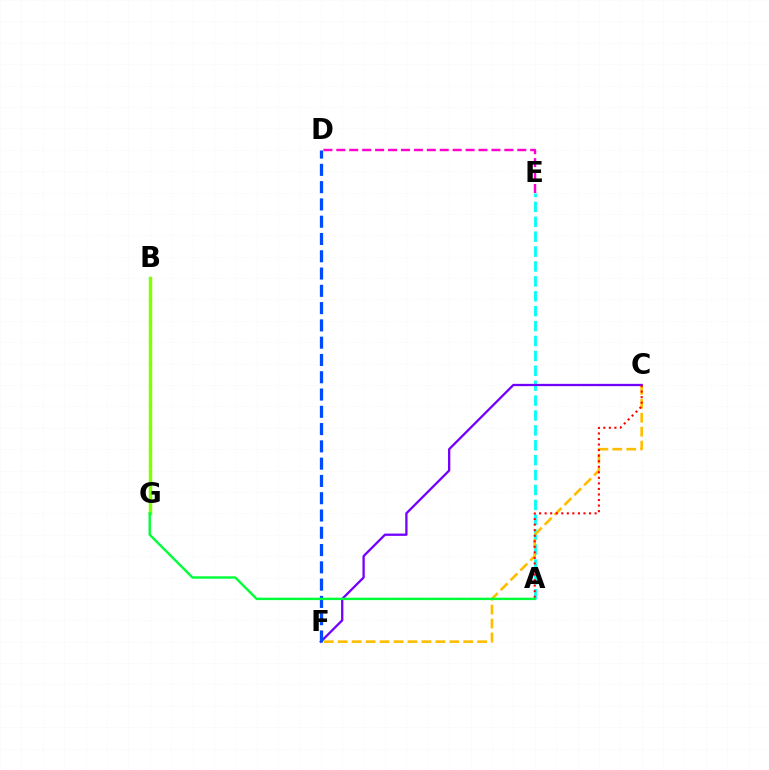{('A', 'E'): [{'color': '#00fff6', 'line_style': 'dashed', 'thickness': 2.02}], ('C', 'F'): [{'color': '#ffbd00', 'line_style': 'dashed', 'thickness': 1.89}, {'color': '#7200ff', 'line_style': 'solid', 'thickness': 1.65}], ('A', 'C'): [{'color': '#ff0000', 'line_style': 'dotted', 'thickness': 1.51}], ('D', 'F'): [{'color': '#004bff', 'line_style': 'dashed', 'thickness': 2.35}], ('D', 'E'): [{'color': '#ff00cf', 'line_style': 'dashed', 'thickness': 1.76}], ('B', 'G'): [{'color': '#84ff00', 'line_style': 'solid', 'thickness': 2.5}], ('A', 'G'): [{'color': '#00ff39', 'line_style': 'solid', 'thickness': 1.73}]}